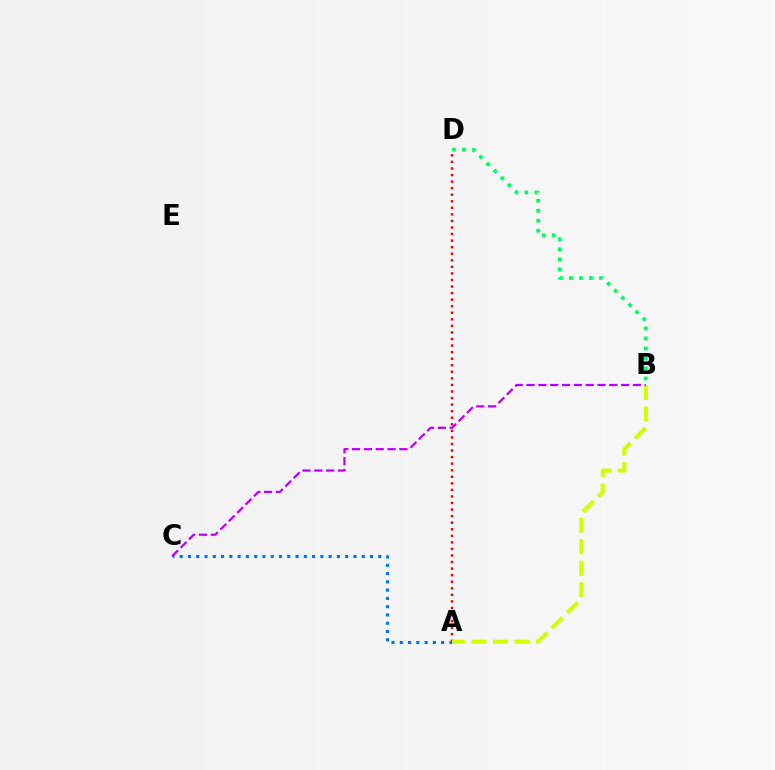{('A', 'D'): [{'color': '#ff0000', 'line_style': 'dotted', 'thickness': 1.78}], ('A', 'C'): [{'color': '#0074ff', 'line_style': 'dotted', 'thickness': 2.25}], ('A', 'B'): [{'color': '#d1ff00', 'line_style': 'dashed', 'thickness': 2.92}], ('B', 'C'): [{'color': '#b900ff', 'line_style': 'dashed', 'thickness': 1.61}], ('B', 'D'): [{'color': '#00ff5c', 'line_style': 'dotted', 'thickness': 2.72}]}